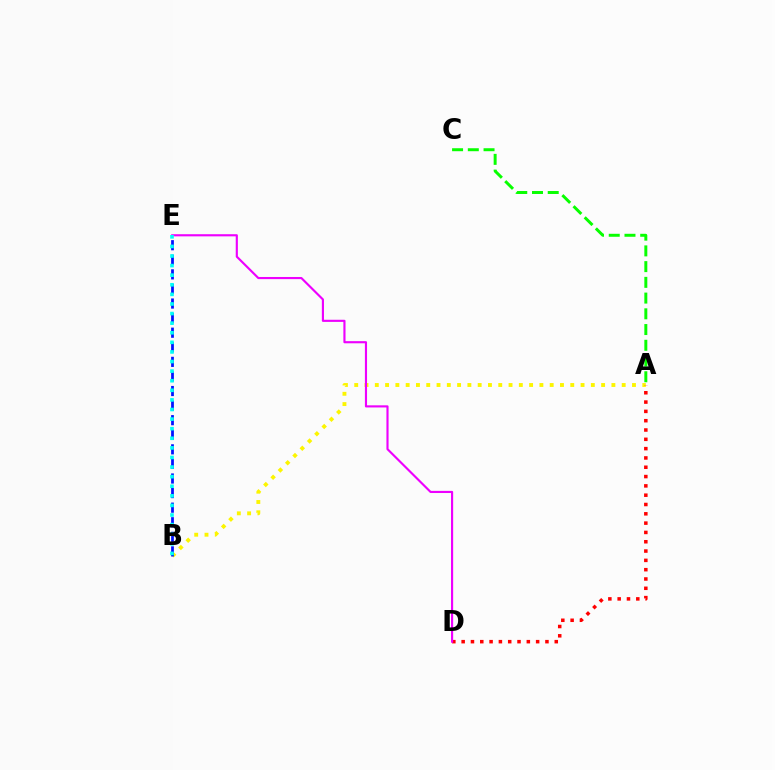{('A', 'B'): [{'color': '#fcf500', 'line_style': 'dotted', 'thickness': 2.79}], ('B', 'E'): [{'color': '#0010ff', 'line_style': 'dashed', 'thickness': 1.98}, {'color': '#00fff6', 'line_style': 'dotted', 'thickness': 2.61}], ('A', 'D'): [{'color': '#ff0000', 'line_style': 'dotted', 'thickness': 2.53}], ('D', 'E'): [{'color': '#ee00ff', 'line_style': 'solid', 'thickness': 1.54}], ('A', 'C'): [{'color': '#08ff00', 'line_style': 'dashed', 'thickness': 2.14}]}